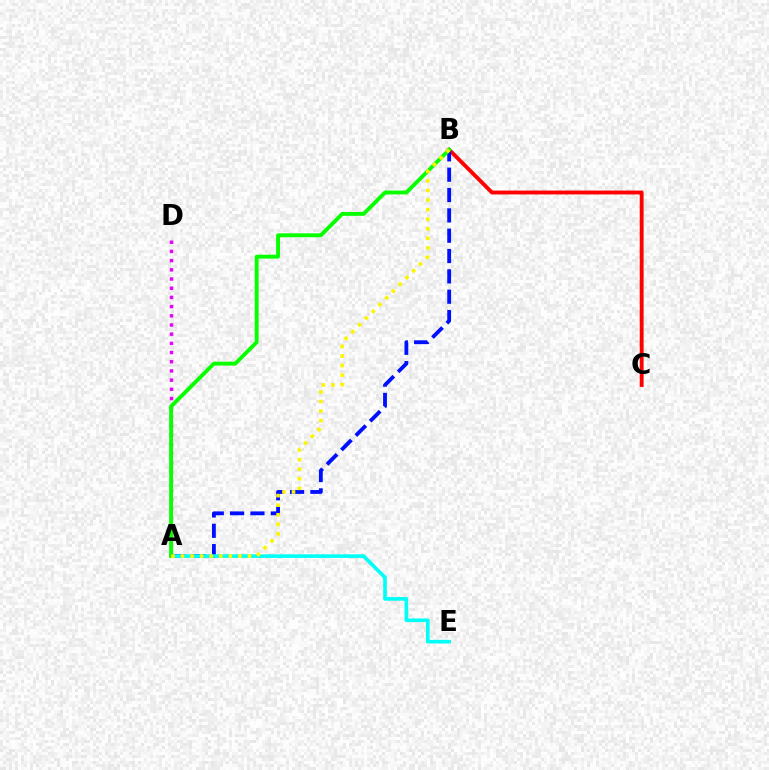{('B', 'C'): [{'color': '#ff0000', 'line_style': 'solid', 'thickness': 2.79}], ('A', 'B'): [{'color': '#0010ff', 'line_style': 'dashed', 'thickness': 2.76}, {'color': '#08ff00', 'line_style': 'solid', 'thickness': 2.8}, {'color': '#fcf500', 'line_style': 'dotted', 'thickness': 2.6}], ('A', 'D'): [{'color': '#ee00ff', 'line_style': 'dotted', 'thickness': 2.5}], ('A', 'E'): [{'color': '#00fff6', 'line_style': 'solid', 'thickness': 2.62}]}